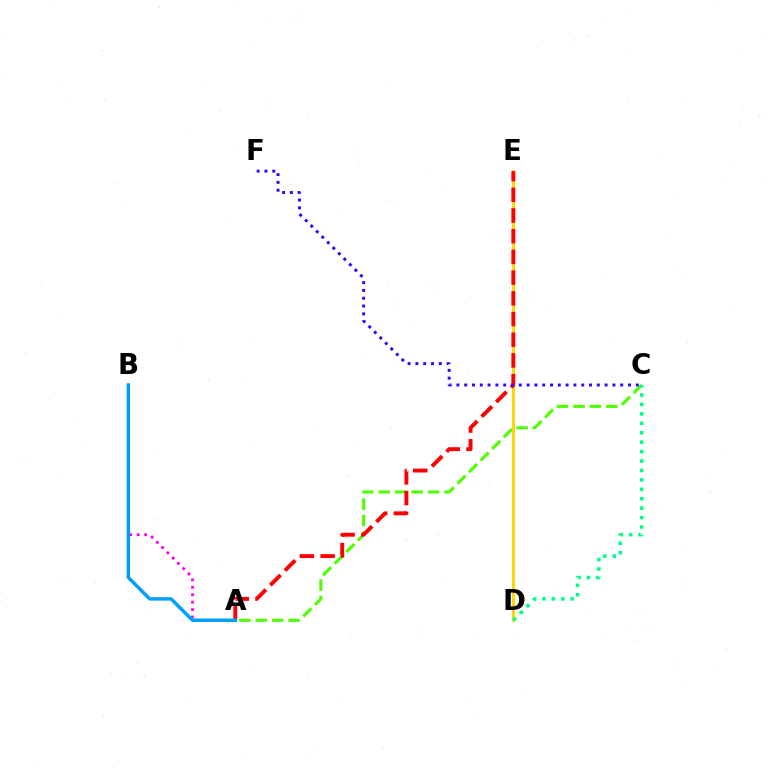{('A', 'B'): [{'color': '#ff00ed', 'line_style': 'dotted', 'thickness': 2.02}, {'color': '#009eff', 'line_style': 'solid', 'thickness': 2.49}], ('A', 'C'): [{'color': '#4fff00', 'line_style': 'dashed', 'thickness': 2.23}], ('D', 'E'): [{'color': '#ffd500', 'line_style': 'solid', 'thickness': 2.07}], ('A', 'E'): [{'color': '#ff0000', 'line_style': 'dashed', 'thickness': 2.81}], ('C', 'F'): [{'color': '#3700ff', 'line_style': 'dotted', 'thickness': 2.12}], ('C', 'D'): [{'color': '#00ff86', 'line_style': 'dotted', 'thickness': 2.56}]}